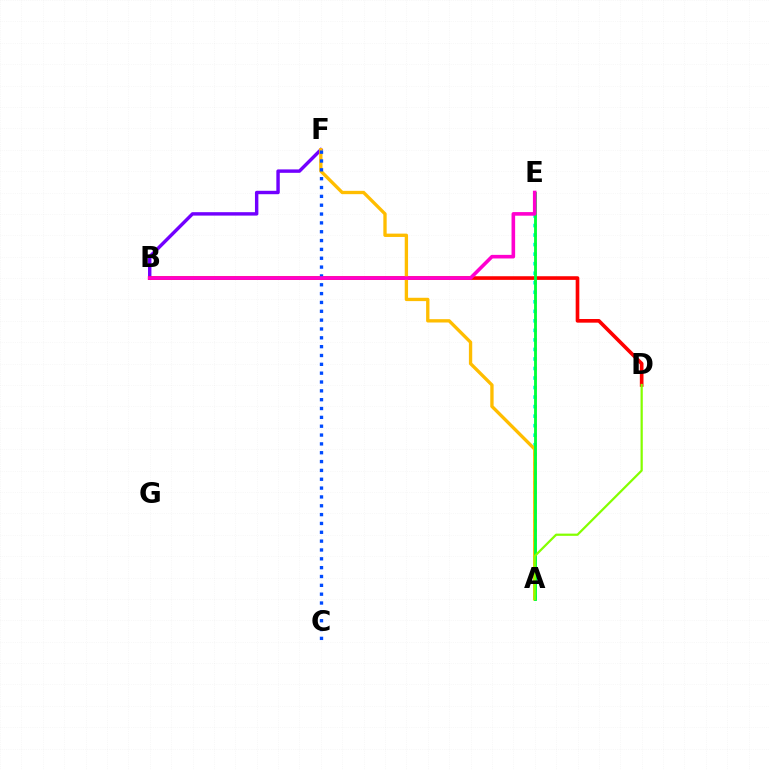{('B', 'F'): [{'color': '#7200ff', 'line_style': 'solid', 'thickness': 2.46}], ('A', 'E'): [{'color': '#00fff6', 'line_style': 'dotted', 'thickness': 2.59}, {'color': '#00ff39', 'line_style': 'solid', 'thickness': 2.05}], ('B', 'D'): [{'color': '#ff0000', 'line_style': 'solid', 'thickness': 2.63}], ('A', 'F'): [{'color': '#ffbd00', 'line_style': 'solid', 'thickness': 2.4}], ('C', 'F'): [{'color': '#004bff', 'line_style': 'dotted', 'thickness': 2.4}], ('A', 'D'): [{'color': '#84ff00', 'line_style': 'solid', 'thickness': 1.6}], ('B', 'E'): [{'color': '#ff00cf', 'line_style': 'solid', 'thickness': 2.59}]}